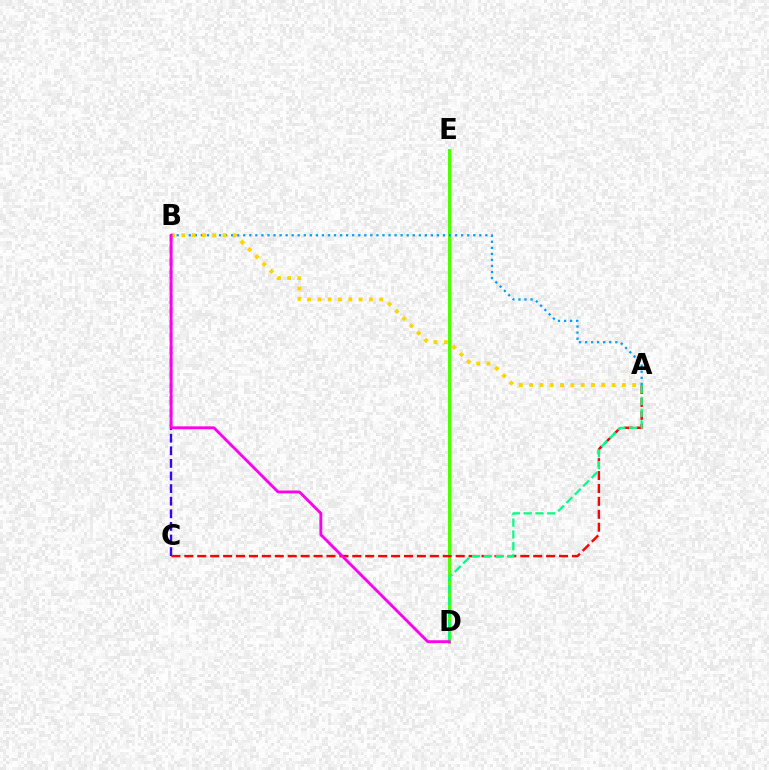{('D', 'E'): [{'color': '#4fff00', 'line_style': 'solid', 'thickness': 2.19}], ('A', 'C'): [{'color': '#ff0000', 'line_style': 'dashed', 'thickness': 1.76}], ('B', 'C'): [{'color': '#3700ff', 'line_style': 'dashed', 'thickness': 1.71}], ('A', 'B'): [{'color': '#009eff', 'line_style': 'dotted', 'thickness': 1.64}, {'color': '#ffd500', 'line_style': 'dotted', 'thickness': 2.8}], ('A', 'D'): [{'color': '#00ff86', 'line_style': 'dashed', 'thickness': 1.6}], ('B', 'D'): [{'color': '#ff00ed', 'line_style': 'solid', 'thickness': 2.06}]}